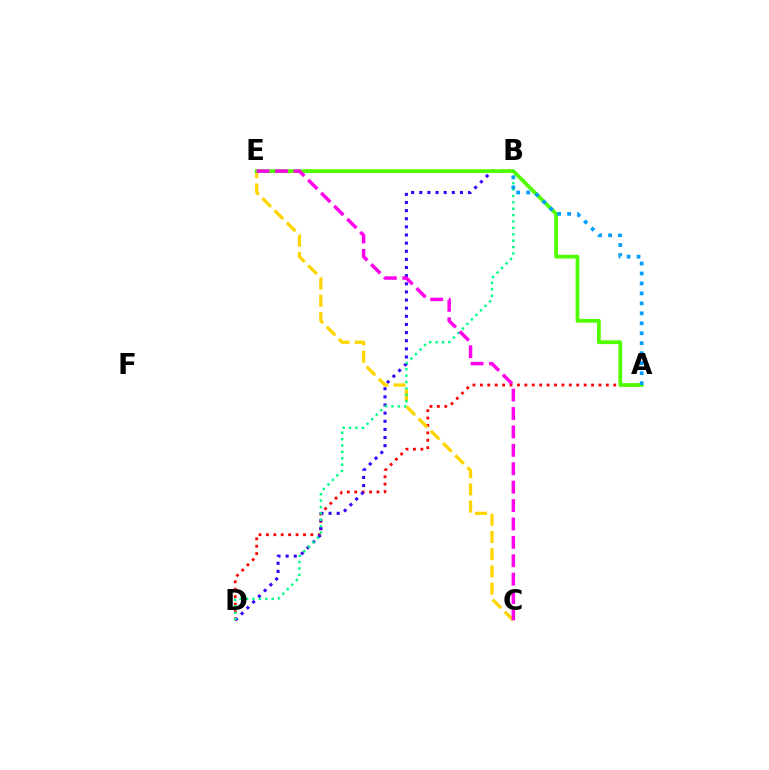{('A', 'D'): [{'color': '#ff0000', 'line_style': 'dotted', 'thickness': 2.01}], ('B', 'D'): [{'color': '#3700ff', 'line_style': 'dotted', 'thickness': 2.21}, {'color': '#00ff86', 'line_style': 'dotted', 'thickness': 1.74}], ('C', 'E'): [{'color': '#ffd500', 'line_style': 'dashed', 'thickness': 2.34}, {'color': '#ff00ed', 'line_style': 'dashed', 'thickness': 2.5}], ('A', 'E'): [{'color': '#4fff00', 'line_style': 'solid', 'thickness': 2.69}], ('A', 'B'): [{'color': '#009eff', 'line_style': 'dotted', 'thickness': 2.71}]}